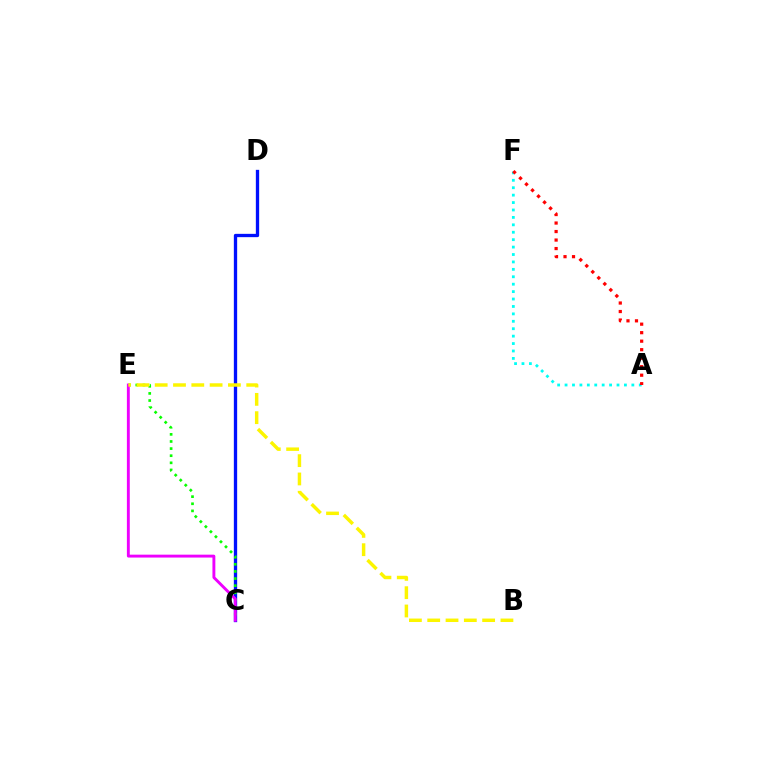{('C', 'D'): [{'color': '#0010ff', 'line_style': 'solid', 'thickness': 2.39}], ('C', 'E'): [{'color': '#08ff00', 'line_style': 'dotted', 'thickness': 1.93}, {'color': '#ee00ff', 'line_style': 'solid', 'thickness': 2.09}], ('B', 'E'): [{'color': '#fcf500', 'line_style': 'dashed', 'thickness': 2.49}], ('A', 'F'): [{'color': '#00fff6', 'line_style': 'dotted', 'thickness': 2.02}, {'color': '#ff0000', 'line_style': 'dotted', 'thickness': 2.31}]}